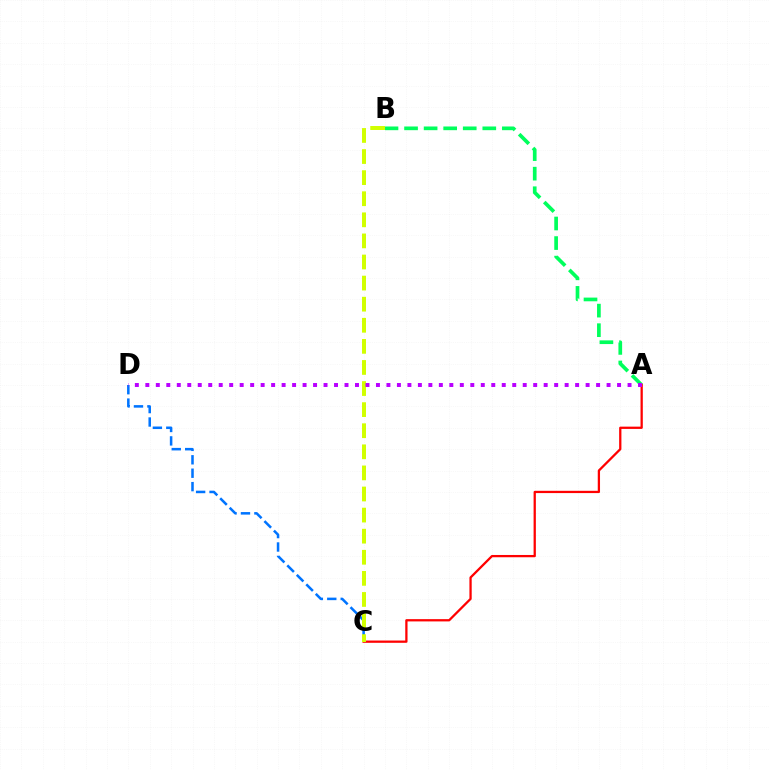{('A', 'B'): [{'color': '#00ff5c', 'line_style': 'dashed', 'thickness': 2.66}], ('C', 'D'): [{'color': '#0074ff', 'line_style': 'dashed', 'thickness': 1.82}], ('A', 'C'): [{'color': '#ff0000', 'line_style': 'solid', 'thickness': 1.64}], ('B', 'C'): [{'color': '#d1ff00', 'line_style': 'dashed', 'thickness': 2.87}], ('A', 'D'): [{'color': '#b900ff', 'line_style': 'dotted', 'thickness': 2.85}]}